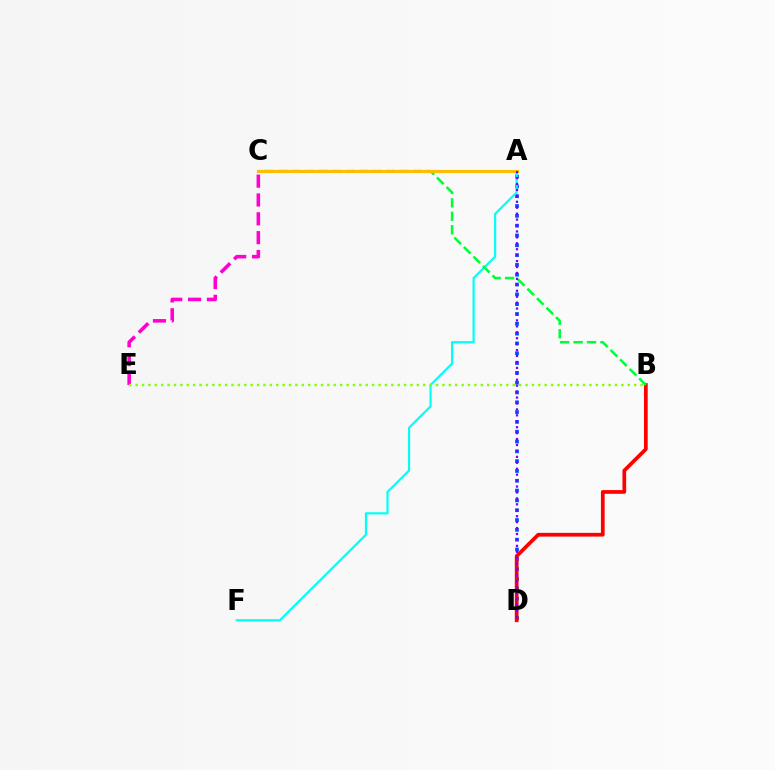{('A', 'D'): [{'color': '#004bff', 'line_style': 'dotted', 'thickness': 2.67}, {'color': '#7200ff', 'line_style': 'dotted', 'thickness': 1.61}], ('C', 'E'): [{'color': '#ff00cf', 'line_style': 'dashed', 'thickness': 2.56}], ('A', 'F'): [{'color': '#00fff6', 'line_style': 'solid', 'thickness': 1.58}], ('B', 'D'): [{'color': '#ff0000', 'line_style': 'solid', 'thickness': 2.68}], ('B', 'C'): [{'color': '#00ff39', 'line_style': 'dashed', 'thickness': 1.83}], ('A', 'C'): [{'color': '#ffbd00', 'line_style': 'solid', 'thickness': 2.24}], ('B', 'E'): [{'color': '#84ff00', 'line_style': 'dotted', 'thickness': 1.74}]}